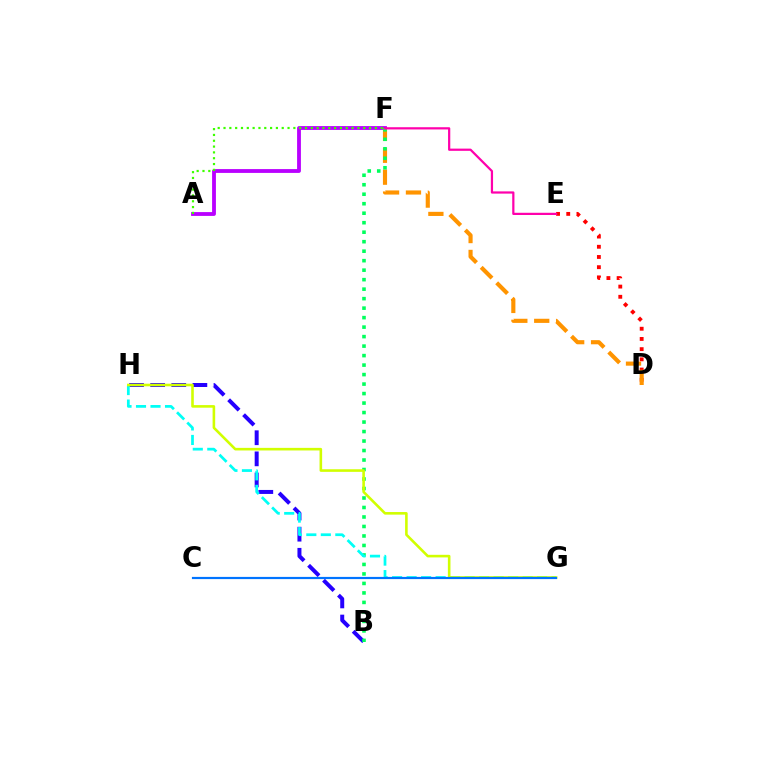{('A', 'F'): [{'color': '#b900ff', 'line_style': 'solid', 'thickness': 2.75}, {'color': '#3dff00', 'line_style': 'dotted', 'thickness': 1.58}], ('D', 'E'): [{'color': '#ff0000', 'line_style': 'dotted', 'thickness': 2.77}], ('D', 'F'): [{'color': '#ff9400', 'line_style': 'dashed', 'thickness': 2.98}], ('B', 'H'): [{'color': '#2500ff', 'line_style': 'dashed', 'thickness': 2.87}], ('B', 'F'): [{'color': '#00ff5c', 'line_style': 'dotted', 'thickness': 2.58}], ('G', 'H'): [{'color': '#00fff6', 'line_style': 'dashed', 'thickness': 1.97}, {'color': '#d1ff00', 'line_style': 'solid', 'thickness': 1.87}], ('C', 'G'): [{'color': '#0074ff', 'line_style': 'solid', 'thickness': 1.58}], ('E', 'F'): [{'color': '#ff00ac', 'line_style': 'solid', 'thickness': 1.6}]}